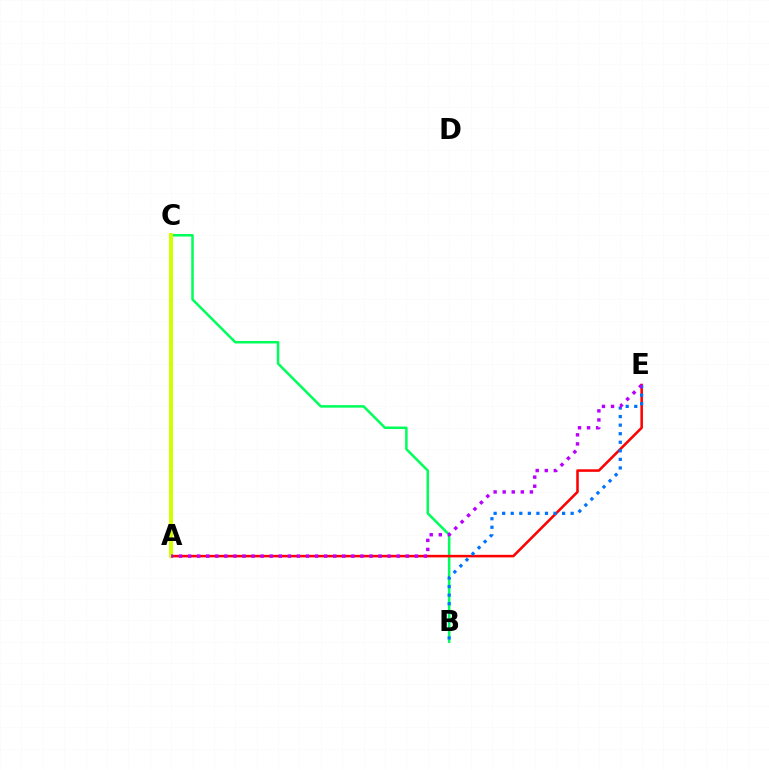{('B', 'C'): [{'color': '#00ff5c', 'line_style': 'solid', 'thickness': 1.82}], ('A', 'E'): [{'color': '#ff0000', 'line_style': 'solid', 'thickness': 1.84}, {'color': '#b900ff', 'line_style': 'dotted', 'thickness': 2.46}], ('B', 'E'): [{'color': '#0074ff', 'line_style': 'dotted', 'thickness': 2.33}], ('A', 'C'): [{'color': '#d1ff00', 'line_style': 'solid', 'thickness': 2.86}]}